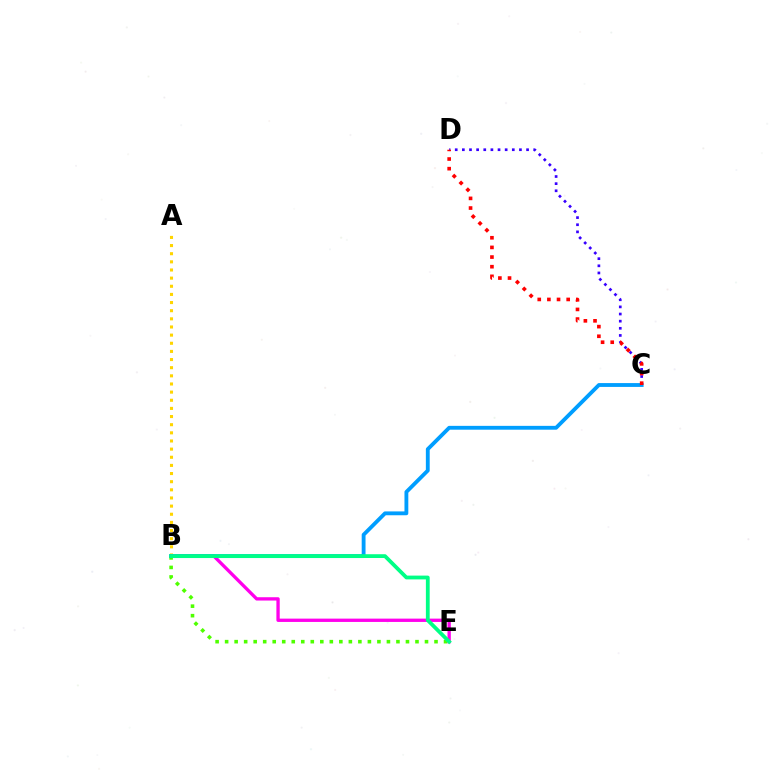{('B', 'E'): [{'color': '#4fff00', 'line_style': 'dotted', 'thickness': 2.59}, {'color': '#ff00ed', 'line_style': 'solid', 'thickness': 2.39}, {'color': '#00ff86', 'line_style': 'solid', 'thickness': 2.73}], ('C', 'D'): [{'color': '#3700ff', 'line_style': 'dotted', 'thickness': 1.94}, {'color': '#ff0000', 'line_style': 'dotted', 'thickness': 2.62}], ('A', 'B'): [{'color': '#ffd500', 'line_style': 'dotted', 'thickness': 2.21}], ('B', 'C'): [{'color': '#009eff', 'line_style': 'solid', 'thickness': 2.76}]}